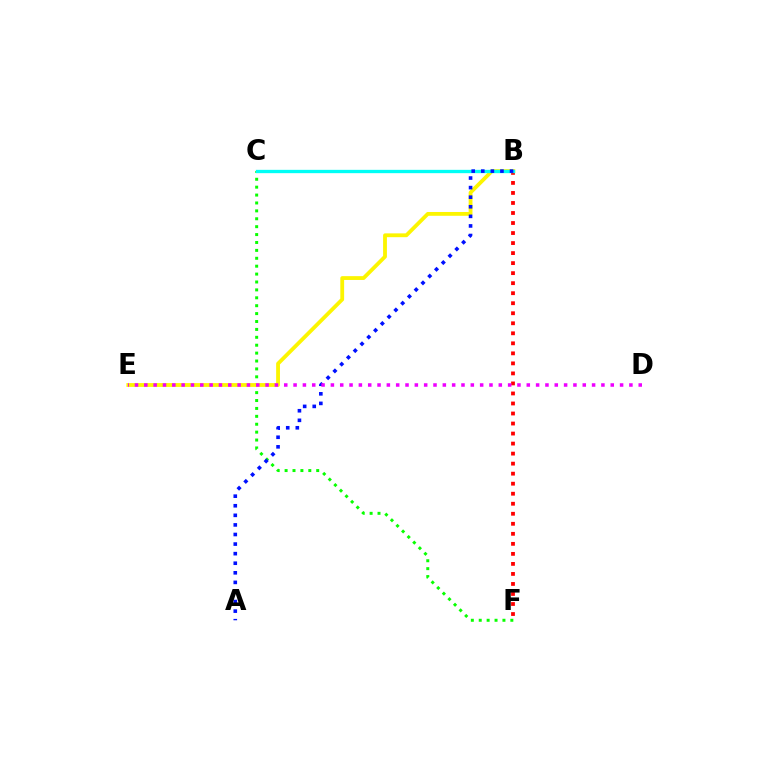{('B', 'F'): [{'color': '#ff0000', 'line_style': 'dotted', 'thickness': 2.72}], ('C', 'F'): [{'color': '#08ff00', 'line_style': 'dotted', 'thickness': 2.15}], ('B', 'E'): [{'color': '#fcf500', 'line_style': 'solid', 'thickness': 2.74}], ('B', 'C'): [{'color': '#00fff6', 'line_style': 'solid', 'thickness': 2.39}], ('A', 'B'): [{'color': '#0010ff', 'line_style': 'dotted', 'thickness': 2.6}], ('D', 'E'): [{'color': '#ee00ff', 'line_style': 'dotted', 'thickness': 2.53}]}